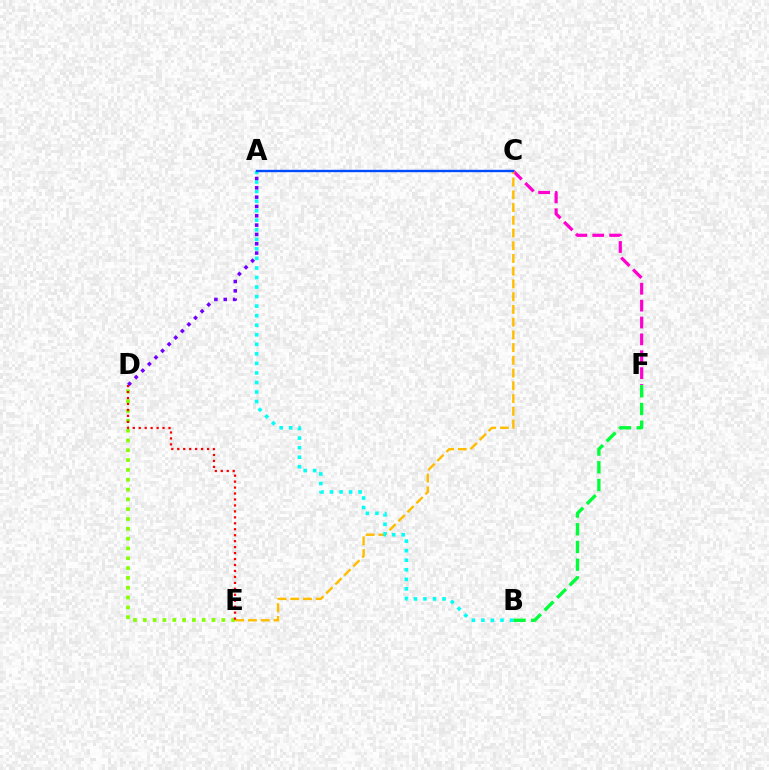{('C', 'F'): [{'color': '#ff00cf', 'line_style': 'dashed', 'thickness': 2.29}], ('C', 'E'): [{'color': '#ffbd00', 'line_style': 'dashed', 'thickness': 1.73}], ('A', 'B'): [{'color': '#00fff6', 'line_style': 'dotted', 'thickness': 2.59}], ('A', 'D'): [{'color': '#7200ff', 'line_style': 'dotted', 'thickness': 2.53}], ('A', 'C'): [{'color': '#004bff', 'line_style': 'solid', 'thickness': 1.72}], ('D', 'E'): [{'color': '#84ff00', 'line_style': 'dotted', 'thickness': 2.67}, {'color': '#ff0000', 'line_style': 'dotted', 'thickness': 1.62}], ('B', 'F'): [{'color': '#00ff39', 'line_style': 'dashed', 'thickness': 2.41}]}